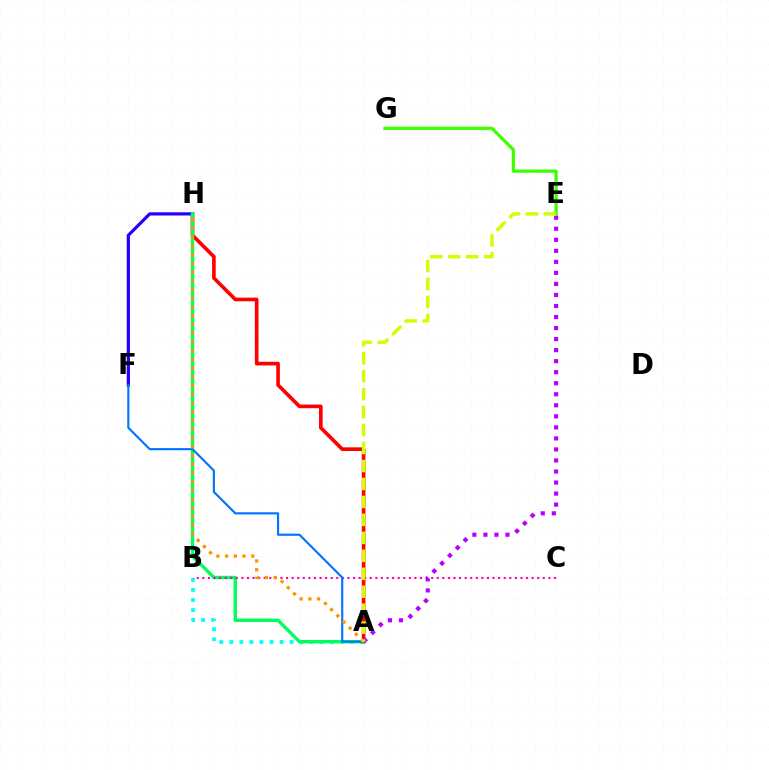{('E', 'G'): [{'color': '#3dff00', 'line_style': 'solid', 'thickness': 2.33}], ('A', 'B'): [{'color': '#00fff6', 'line_style': 'dotted', 'thickness': 2.73}], ('A', 'H'): [{'color': '#ff0000', 'line_style': 'solid', 'thickness': 2.63}, {'color': '#00ff5c', 'line_style': 'solid', 'thickness': 2.43}, {'color': '#ff9400', 'line_style': 'dotted', 'thickness': 2.37}], ('F', 'H'): [{'color': '#2500ff', 'line_style': 'solid', 'thickness': 2.31}], ('B', 'C'): [{'color': '#ff00ac', 'line_style': 'dotted', 'thickness': 1.52}], ('A', 'F'): [{'color': '#0074ff', 'line_style': 'solid', 'thickness': 1.54}], ('A', 'E'): [{'color': '#b900ff', 'line_style': 'dotted', 'thickness': 3.0}, {'color': '#d1ff00', 'line_style': 'dashed', 'thickness': 2.44}]}